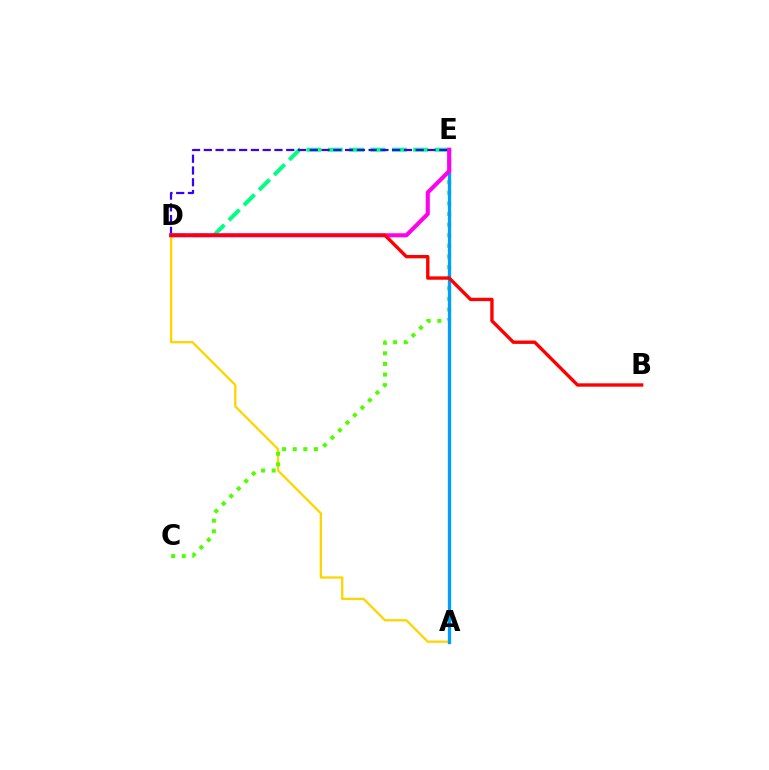{('A', 'D'): [{'color': '#ffd500', 'line_style': 'solid', 'thickness': 1.66}], ('D', 'E'): [{'color': '#00ff86', 'line_style': 'dashed', 'thickness': 2.9}, {'color': '#3700ff', 'line_style': 'dashed', 'thickness': 1.6}, {'color': '#ff00ed', 'line_style': 'solid', 'thickness': 2.93}], ('C', 'E'): [{'color': '#4fff00', 'line_style': 'dotted', 'thickness': 2.88}], ('A', 'E'): [{'color': '#009eff', 'line_style': 'solid', 'thickness': 2.39}], ('B', 'D'): [{'color': '#ff0000', 'line_style': 'solid', 'thickness': 2.42}]}